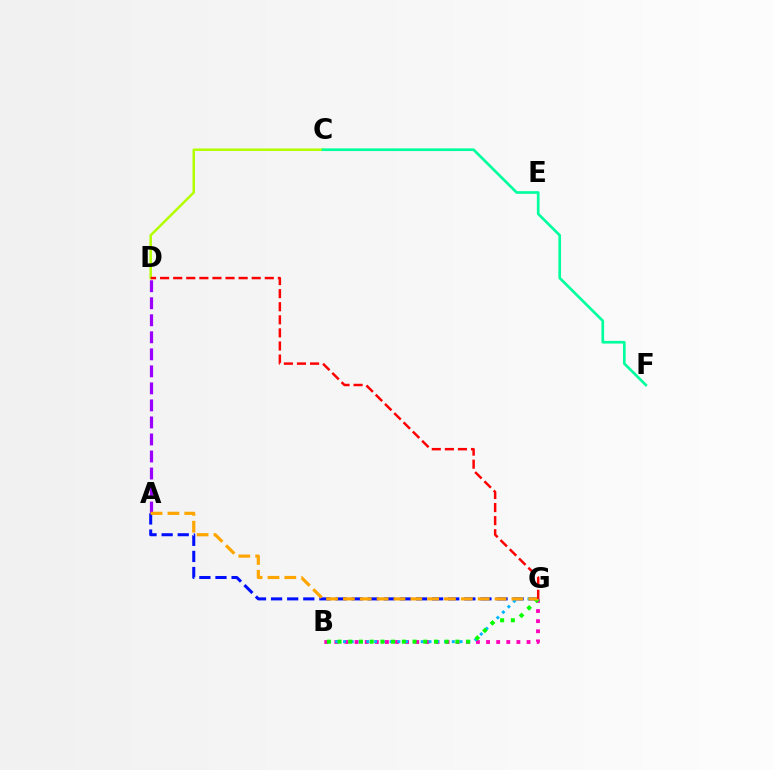{('A', 'G'): [{'color': '#0010ff', 'line_style': 'dashed', 'thickness': 2.19}, {'color': '#ffa500', 'line_style': 'dashed', 'thickness': 2.29}], ('C', 'D'): [{'color': '#b3ff00', 'line_style': 'solid', 'thickness': 1.8}], ('C', 'F'): [{'color': '#00ff9d', 'line_style': 'solid', 'thickness': 1.92}], ('B', 'G'): [{'color': '#ff00bd', 'line_style': 'dotted', 'thickness': 2.75}, {'color': '#00b5ff', 'line_style': 'dotted', 'thickness': 2.11}, {'color': '#08ff00', 'line_style': 'dotted', 'thickness': 2.91}], ('A', 'D'): [{'color': '#9b00ff', 'line_style': 'dashed', 'thickness': 2.31}], ('D', 'G'): [{'color': '#ff0000', 'line_style': 'dashed', 'thickness': 1.78}]}